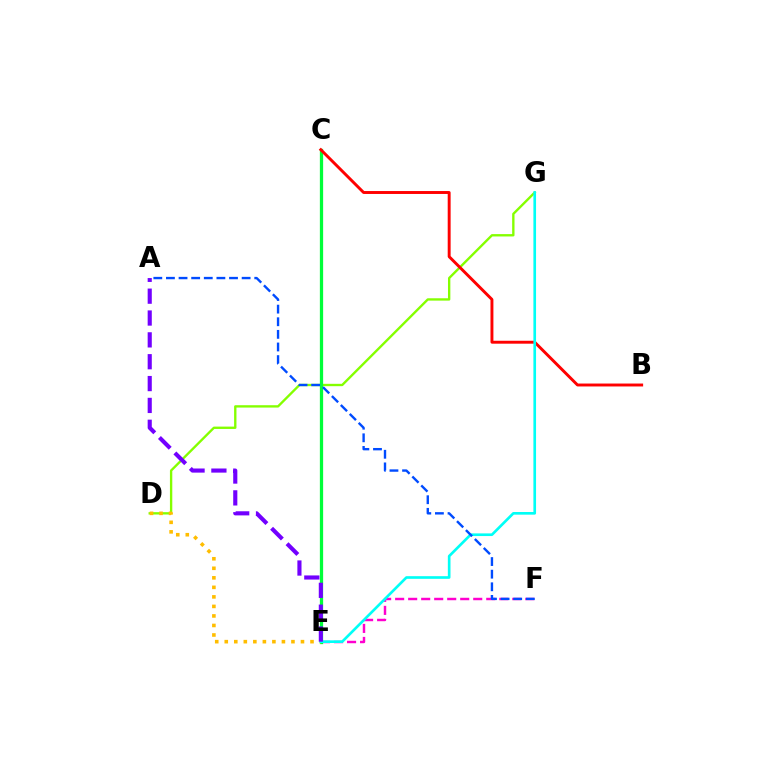{('D', 'G'): [{'color': '#84ff00', 'line_style': 'solid', 'thickness': 1.7}], ('E', 'F'): [{'color': '#ff00cf', 'line_style': 'dashed', 'thickness': 1.77}], ('C', 'E'): [{'color': '#00ff39', 'line_style': 'solid', 'thickness': 2.35}], ('D', 'E'): [{'color': '#ffbd00', 'line_style': 'dotted', 'thickness': 2.59}], ('B', 'C'): [{'color': '#ff0000', 'line_style': 'solid', 'thickness': 2.11}], ('E', 'G'): [{'color': '#00fff6', 'line_style': 'solid', 'thickness': 1.91}], ('A', 'F'): [{'color': '#004bff', 'line_style': 'dashed', 'thickness': 1.71}], ('A', 'E'): [{'color': '#7200ff', 'line_style': 'dashed', 'thickness': 2.97}]}